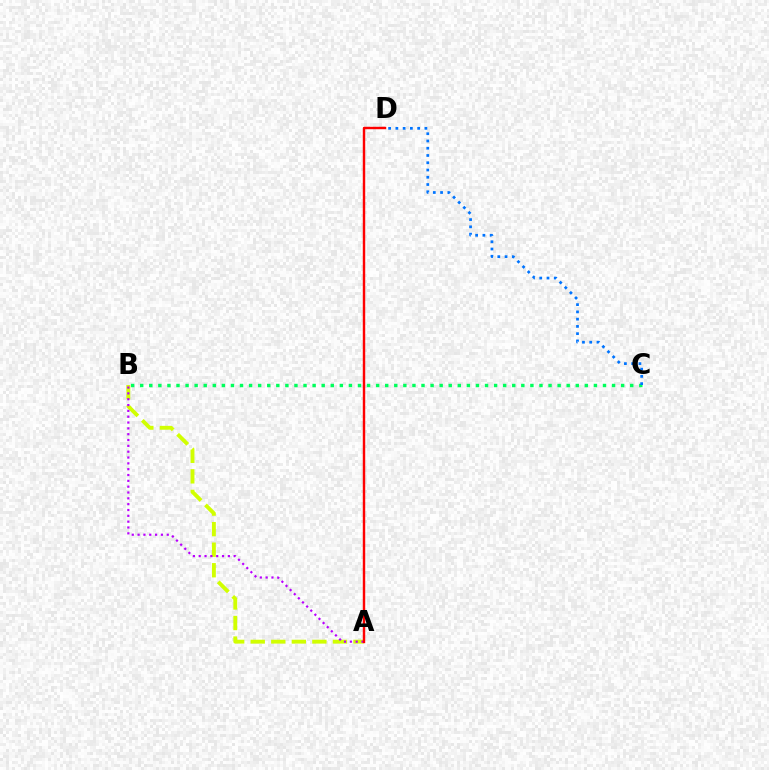{('B', 'C'): [{'color': '#00ff5c', 'line_style': 'dotted', 'thickness': 2.47}], ('C', 'D'): [{'color': '#0074ff', 'line_style': 'dotted', 'thickness': 1.97}], ('A', 'B'): [{'color': '#d1ff00', 'line_style': 'dashed', 'thickness': 2.79}, {'color': '#b900ff', 'line_style': 'dotted', 'thickness': 1.58}], ('A', 'D'): [{'color': '#ff0000', 'line_style': 'solid', 'thickness': 1.75}]}